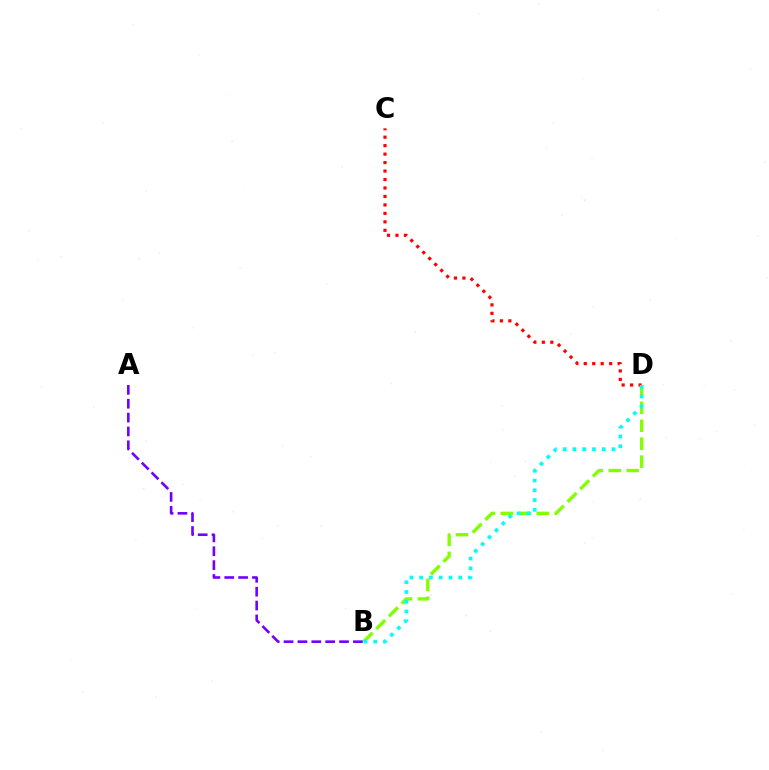{('B', 'D'): [{'color': '#84ff00', 'line_style': 'dashed', 'thickness': 2.44}, {'color': '#00fff6', 'line_style': 'dotted', 'thickness': 2.65}], ('C', 'D'): [{'color': '#ff0000', 'line_style': 'dotted', 'thickness': 2.3}], ('A', 'B'): [{'color': '#7200ff', 'line_style': 'dashed', 'thickness': 1.88}]}